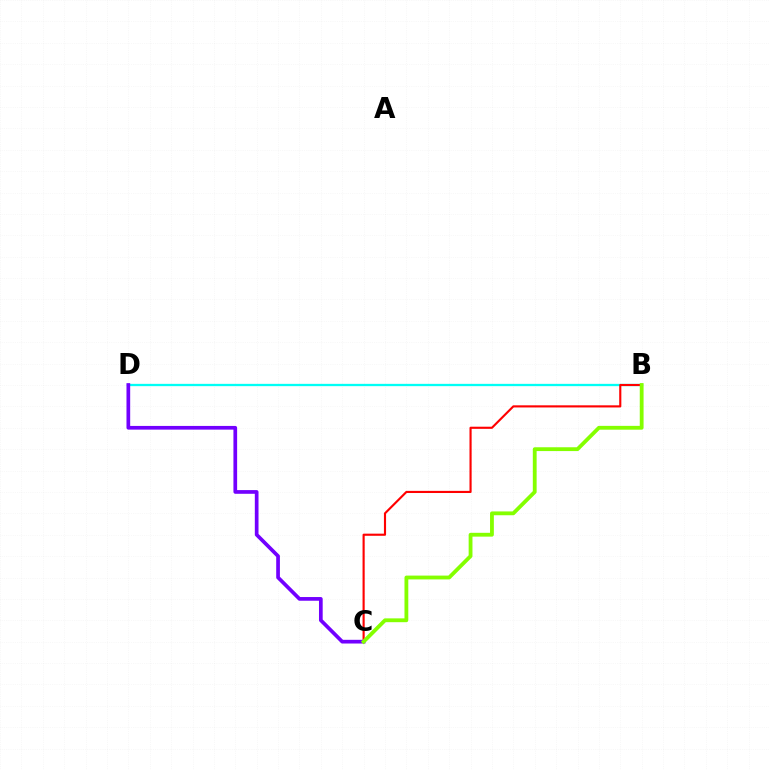{('B', 'D'): [{'color': '#00fff6', 'line_style': 'solid', 'thickness': 1.66}], ('B', 'C'): [{'color': '#ff0000', 'line_style': 'solid', 'thickness': 1.54}, {'color': '#84ff00', 'line_style': 'solid', 'thickness': 2.75}], ('C', 'D'): [{'color': '#7200ff', 'line_style': 'solid', 'thickness': 2.66}]}